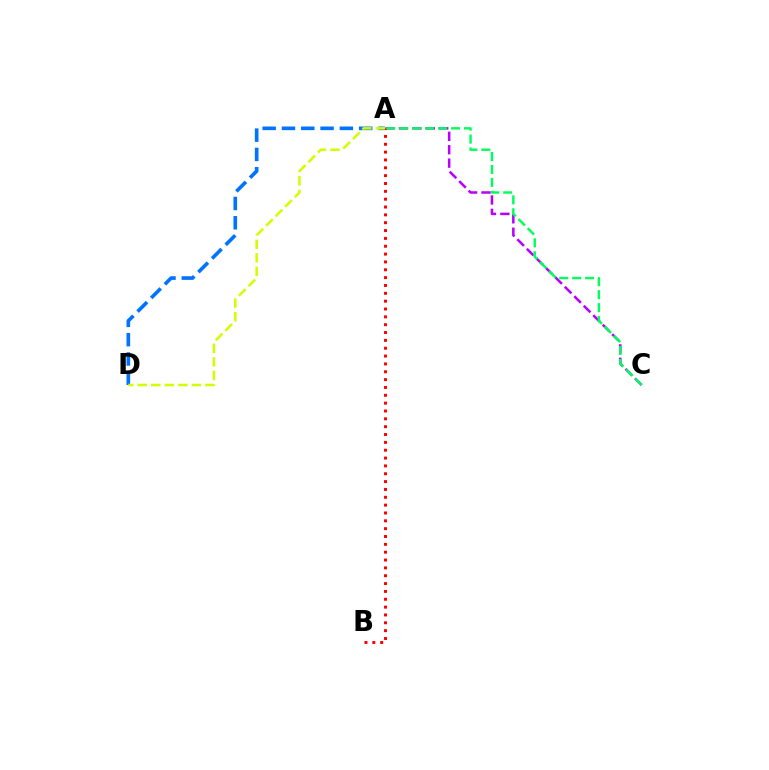{('A', 'C'): [{'color': '#b900ff', 'line_style': 'dashed', 'thickness': 1.82}, {'color': '#00ff5c', 'line_style': 'dashed', 'thickness': 1.76}], ('A', 'D'): [{'color': '#0074ff', 'line_style': 'dashed', 'thickness': 2.62}, {'color': '#d1ff00', 'line_style': 'dashed', 'thickness': 1.84}], ('A', 'B'): [{'color': '#ff0000', 'line_style': 'dotted', 'thickness': 2.13}]}